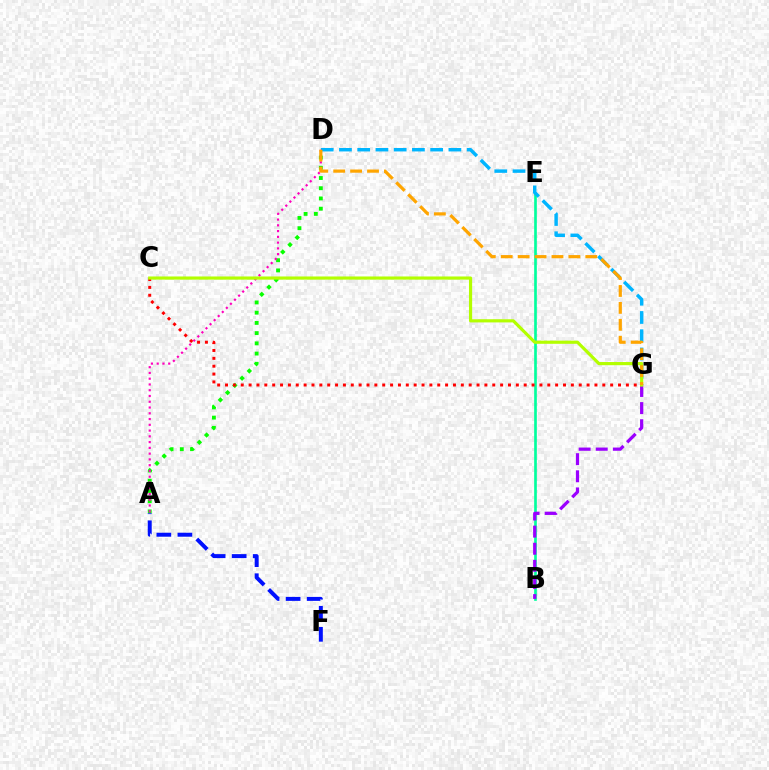{('B', 'E'): [{'color': '#00ff9d', 'line_style': 'solid', 'thickness': 1.92}], ('D', 'G'): [{'color': '#00b5ff', 'line_style': 'dashed', 'thickness': 2.48}, {'color': '#ffa500', 'line_style': 'dashed', 'thickness': 2.3}], ('A', 'D'): [{'color': '#08ff00', 'line_style': 'dotted', 'thickness': 2.78}, {'color': '#ff00bd', 'line_style': 'dotted', 'thickness': 1.57}], ('C', 'G'): [{'color': '#ff0000', 'line_style': 'dotted', 'thickness': 2.14}, {'color': '#b3ff00', 'line_style': 'solid', 'thickness': 2.28}], ('B', 'G'): [{'color': '#9b00ff', 'line_style': 'dashed', 'thickness': 2.33}], ('A', 'F'): [{'color': '#0010ff', 'line_style': 'dashed', 'thickness': 2.86}]}